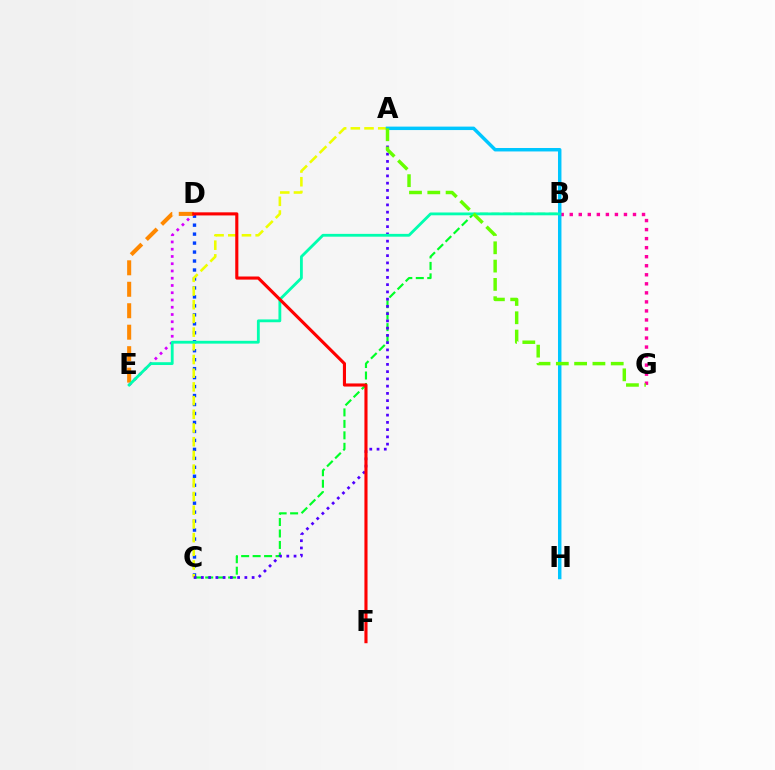{('C', 'D'): [{'color': '#003fff', 'line_style': 'dotted', 'thickness': 2.44}], ('B', 'C'): [{'color': '#00ff27', 'line_style': 'dashed', 'thickness': 1.56}], ('D', 'E'): [{'color': '#d600ff', 'line_style': 'dotted', 'thickness': 1.97}, {'color': '#ff8800', 'line_style': 'dashed', 'thickness': 2.92}], ('A', 'C'): [{'color': '#eeff00', 'line_style': 'dashed', 'thickness': 1.86}, {'color': '#4f00ff', 'line_style': 'dotted', 'thickness': 1.97}], ('B', 'G'): [{'color': '#ff00a0', 'line_style': 'dotted', 'thickness': 2.46}], ('A', 'H'): [{'color': '#00c7ff', 'line_style': 'solid', 'thickness': 2.49}], ('B', 'E'): [{'color': '#00ffaf', 'line_style': 'solid', 'thickness': 2.03}], ('D', 'F'): [{'color': '#ff0000', 'line_style': 'solid', 'thickness': 2.24}], ('A', 'G'): [{'color': '#66ff00', 'line_style': 'dashed', 'thickness': 2.49}]}